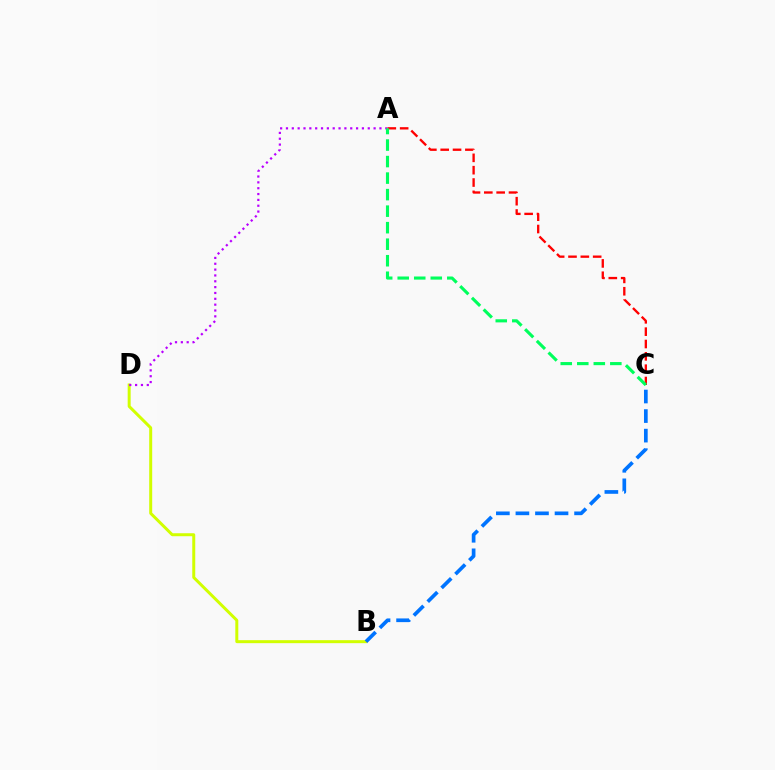{('B', 'D'): [{'color': '#d1ff00', 'line_style': 'solid', 'thickness': 2.15}], ('A', 'D'): [{'color': '#b900ff', 'line_style': 'dotted', 'thickness': 1.59}], ('A', 'C'): [{'color': '#ff0000', 'line_style': 'dashed', 'thickness': 1.68}, {'color': '#00ff5c', 'line_style': 'dashed', 'thickness': 2.25}], ('B', 'C'): [{'color': '#0074ff', 'line_style': 'dashed', 'thickness': 2.66}]}